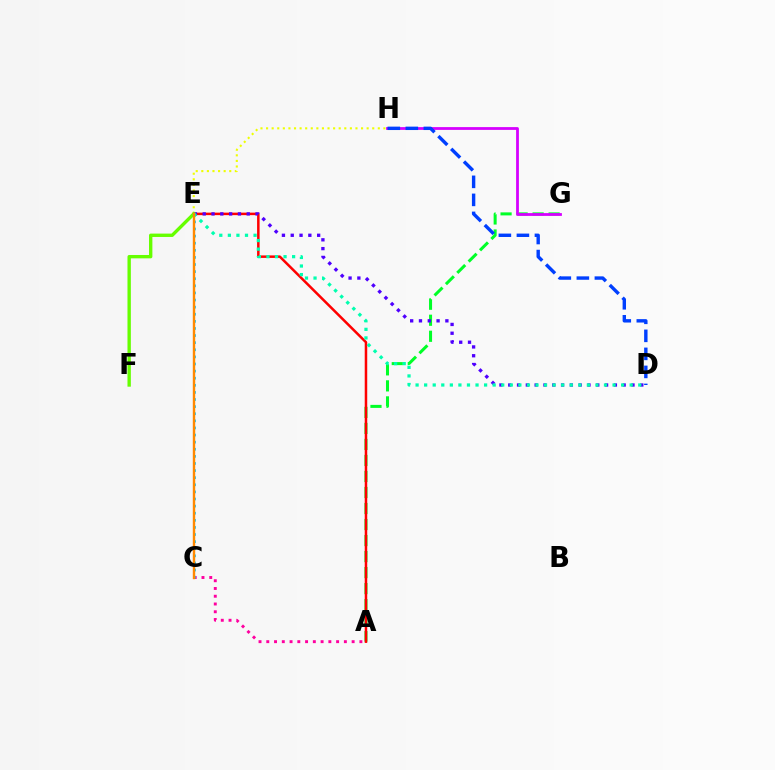{('A', 'G'): [{'color': '#00ff27', 'line_style': 'dashed', 'thickness': 2.18}], ('A', 'E'): [{'color': '#ff0000', 'line_style': 'solid', 'thickness': 1.81}], ('A', 'C'): [{'color': '#ff00a0', 'line_style': 'dotted', 'thickness': 2.11}], ('E', 'H'): [{'color': '#eeff00', 'line_style': 'dotted', 'thickness': 1.52}], ('C', 'E'): [{'color': '#00c7ff', 'line_style': 'dotted', 'thickness': 1.93}, {'color': '#ff8800', 'line_style': 'solid', 'thickness': 1.73}], ('D', 'E'): [{'color': '#4f00ff', 'line_style': 'dotted', 'thickness': 2.39}, {'color': '#00ffaf', 'line_style': 'dotted', 'thickness': 2.33}], ('G', 'H'): [{'color': '#d600ff', 'line_style': 'solid', 'thickness': 2.01}], ('E', 'F'): [{'color': '#66ff00', 'line_style': 'solid', 'thickness': 2.42}], ('D', 'H'): [{'color': '#003fff', 'line_style': 'dashed', 'thickness': 2.45}]}